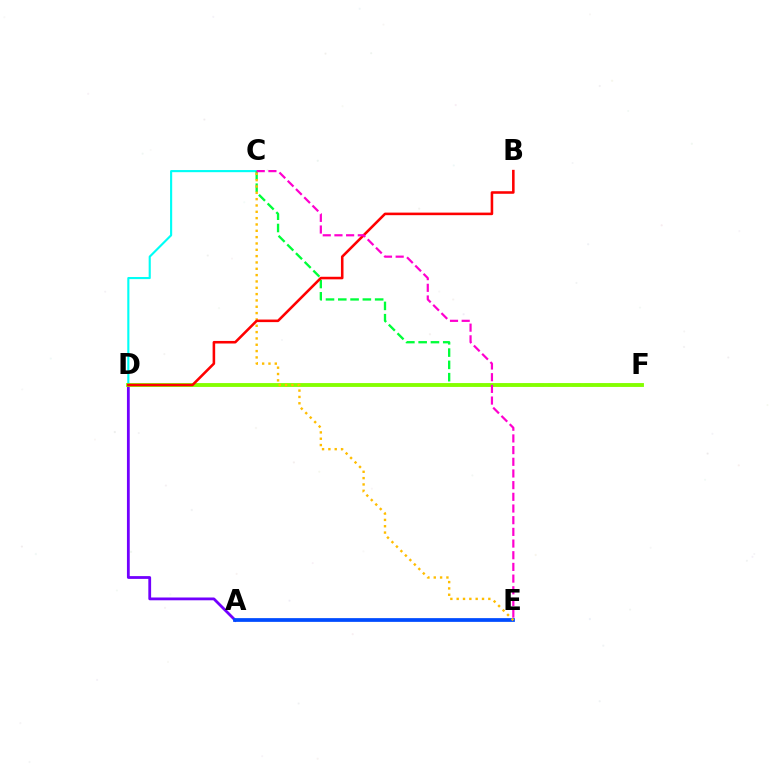{('A', 'D'): [{'color': '#7200ff', 'line_style': 'solid', 'thickness': 2.01}], ('C', 'D'): [{'color': '#00fff6', 'line_style': 'solid', 'thickness': 1.54}], ('C', 'F'): [{'color': '#00ff39', 'line_style': 'dashed', 'thickness': 1.67}], ('A', 'E'): [{'color': '#004bff', 'line_style': 'solid', 'thickness': 2.69}], ('D', 'F'): [{'color': '#84ff00', 'line_style': 'solid', 'thickness': 2.77}], ('C', 'E'): [{'color': '#ffbd00', 'line_style': 'dotted', 'thickness': 1.72}, {'color': '#ff00cf', 'line_style': 'dashed', 'thickness': 1.59}], ('B', 'D'): [{'color': '#ff0000', 'line_style': 'solid', 'thickness': 1.85}]}